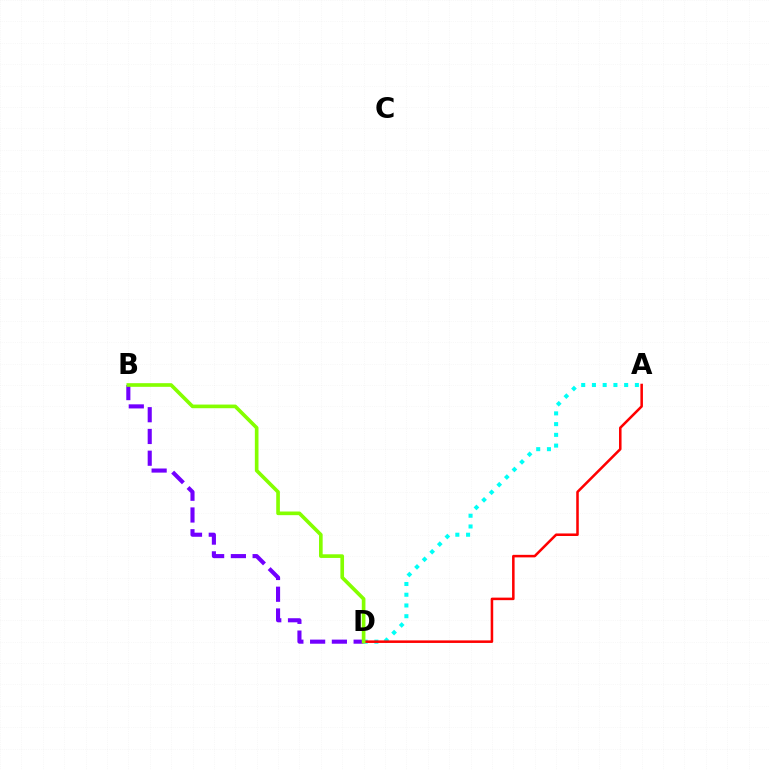{('A', 'D'): [{'color': '#00fff6', 'line_style': 'dotted', 'thickness': 2.92}, {'color': '#ff0000', 'line_style': 'solid', 'thickness': 1.83}], ('B', 'D'): [{'color': '#7200ff', 'line_style': 'dashed', 'thickness': 2.96}, {'color': '#84ff00', 'line_style': 'solid', 'thickness': 2.63}]}